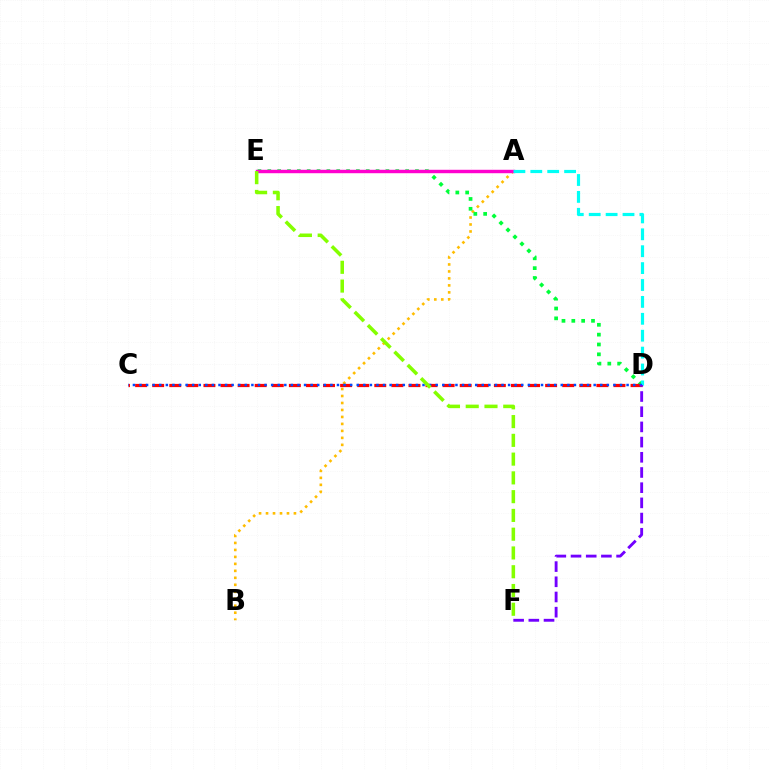{('A', 'B'): [{'color': '#ffbd00', 'line_style': 'dotted', 'thickness': 1.9}], ('D', 'E'): [{'color': '#00ff39', 'line_style': 'dotted', 'thickness': 2.67}], ('C', 'D'): [{'color': '#ff0000', 'line_style': 'dashed', 'thickness': 2.32}, {'color': '#004bff', 'line_style': 'dotted', 'thickness': 1.79}], ('A', 'E'): [{'color': '#ff00cf', 'line_style': 'solid', 'thickness': 2.47}], ('A', 'D'): [{'color': '#00fff6', 'line_style': 'dashed', 'thickness': 2.3}], ('D', 'F'): [{'color': '#7200ff', 'line_style': 'dashed', 'thickness': 2.06}], ('E', 'F'): [{'color': '#84ff00', 'line_style': 'dashed', 'thickness': 2.55}]}